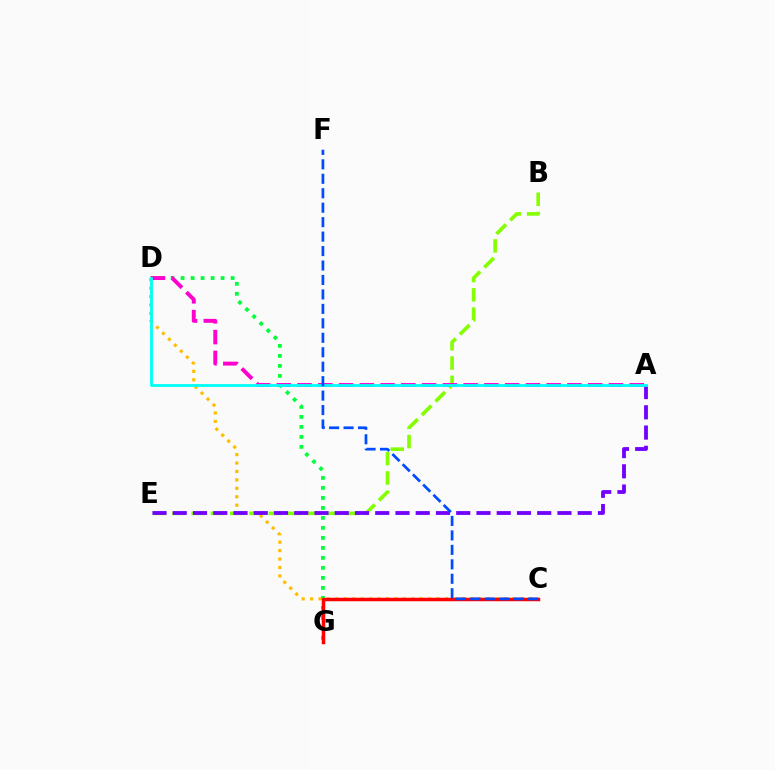{('C', 'D'): [{'color': '#ffbd00', 'line_style': 'dotted', 'thickness': 2.29}], ('D', 'G'): [{'color': '#00ff39', 'line_style': 'dotted', 'thickness': 2.72}], ('B', 'E'): [{'color': '#84ff00', 'line_style': 'dashed', 'thickness': 2.62}], ('A', 'E'): [{'color': '#7200ff', 'line_style': 'dashed', 'thickness': 2.75}], ('A', 'D'): [{'color': '#ff00cf', 'line_style': 'dashed', 'thickness': 2.82}, {'color': '#00fff6', 'line_style': 'solid', 'thickness': 2.02}], ('C', 'G'): [{'color': '#ff0000', 'line_style': 'solid', 'thickness': 2.51}], ('C', 'F'): [{'color': '#004bff', 'line_style': 'dashed', 'thickness': 1.96}]}